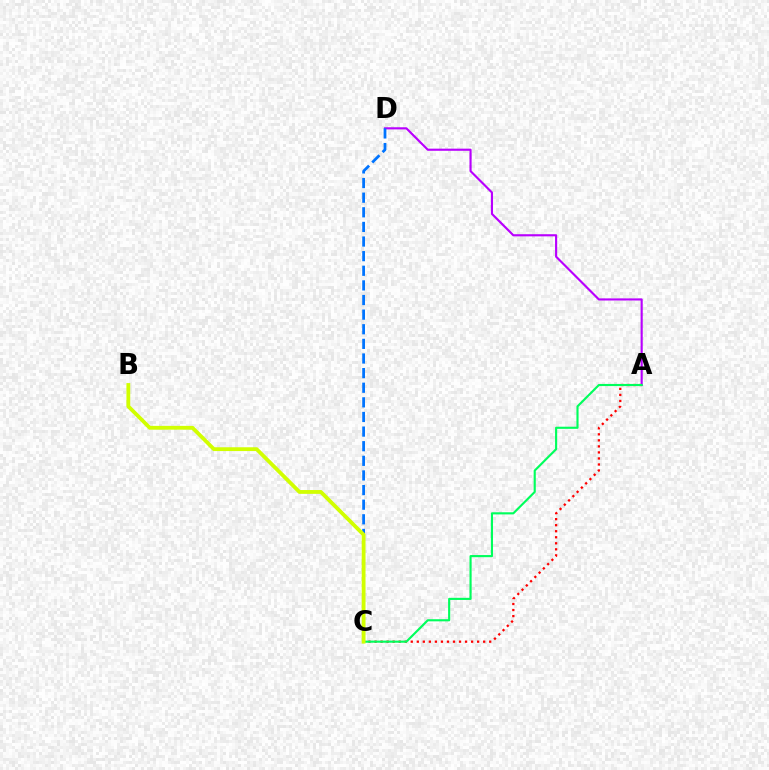{('A', 'C'): [{'color': '#ff0000', 'line_style': 'dotted', 'thickness': 1.64}, {'color': '#00ff5c', 'line_style': 'solid', 'thickness': 1.54}], ('A', 'D'): [{'color': '#b900ff', 'line_style': 'solid', 'thickness': 1.54}], ('C', 'D'): [{'color': '#0074ff', 'line_style': 'dashed', 'thickness': 1.99}], ('B', 'C'): [{'color': '#d1ff00', 'line_style': 'solid', 'thickness': 2.74}]}